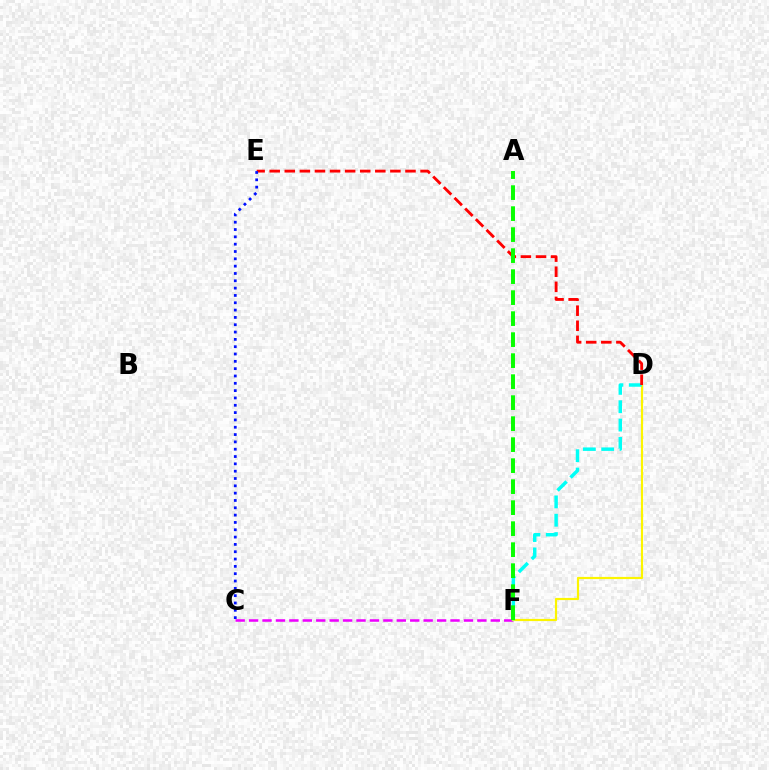{('C', 'F'): [{'color': '#ee00ff', 'line_style': 'dashed', 'thickness': 1.82}], ('D', 'F'): [{'color': '#fcf500', 'line_style': 'solid', 'thickness': 1.57}, {'color': '#00fff6', 'line_style': 'dashed', 'thickness': 2.49}], ('D', 'E'): [{'color': '#ff0000', 'line_style': 'dashed', 'thickness': 2.05}], ('C', 'E'): [{'color': '#0010ff', 'line_style': 'dotted', 'thickness': 1.99}], ('A', 'F'): [{'color': '#08ff00', 'line_style': 'dashed', 'thickness': 2.85}]}